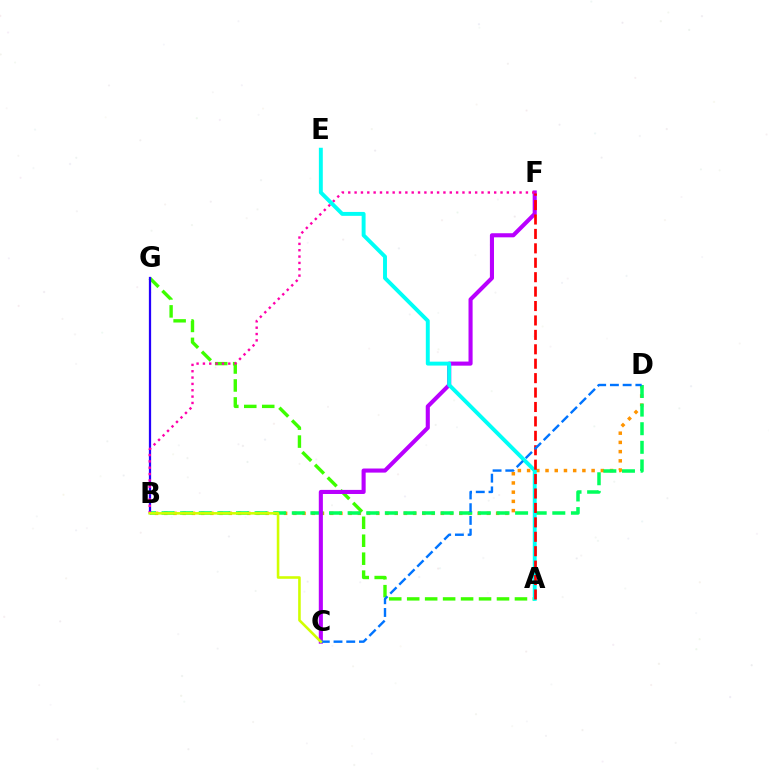{('B', 'D'): [{'color': '#ff9400', 'line_style': 'dotted', 'thickness': 2.5}, {'color': '#00ff5c', 'line_style': 'dashed', 'thickness': 2.53}], ('A', 'G'): [{'color': '#3dff00', 'line_style': 'dashed', 'thickness': 2.44}], ('C', 'F'): [{'color': '#b900ff', 'line_style': 'solid', 'thickness': 2.94}], ('B', 'G'): [{'color': '#2500ff', 'line_style': 'solid', 'thickness': 1.63}], ('B', 'F'): [{'color': '#ff00ac', 'line_style': 'dotted', 'thickness': 1.72}], ('A', 'E'): [{'color': '#00fff6', 'line_style': 'solid', 'thickness': 2.82}], ('A', 'F'): [{'color': '#ff0000', 'line_style': 'dashed', 'thickness': 1.96}], ('C', 'D'): [{'color': '#0074ff', 'line_style': 'dashed', 'thickness': 1.73}], ('B', 'C'): [{'color': '#d1ff00', 'line_style': 'solid', 'thickness': 1.86}]}